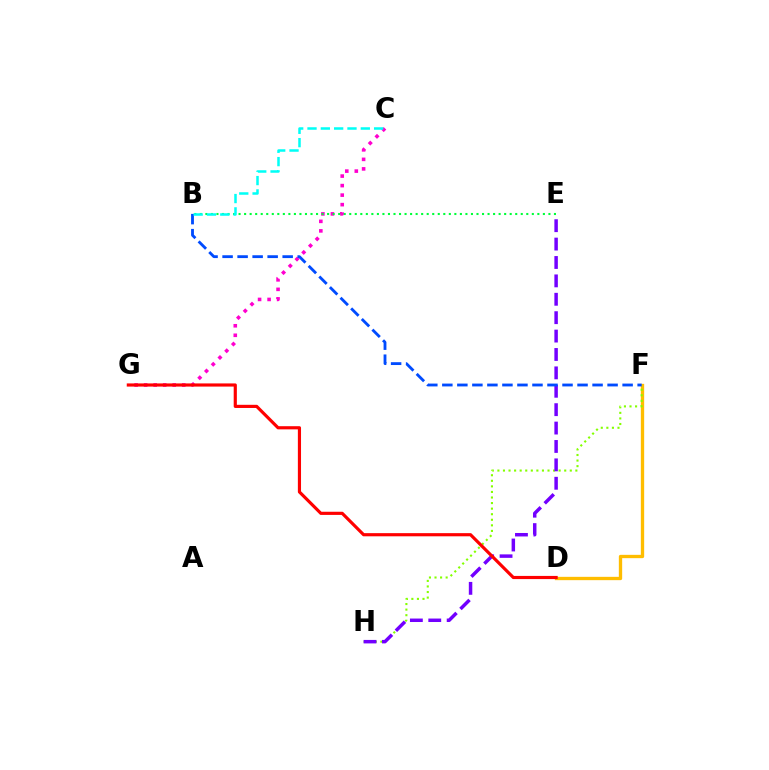{('C', 'G'): [{'color': '#ff00cf', 'line_style': 'dotted', 'thickness': 2.59}], ('D', 'F'): [{'color': '#ffbd00', 'line_style': 'solid', 'thickness': 2.4}], ('F', 'H'): [{'color': '#84ff00', 'line_style': 'dotted', 'thickness': 1.51}], ('E', 'H'): [{'color': '#7200ff', 'line_style': 'dashed', 'thickness': 2.5}], ('B', 'E'): [{'color': '#00ff39', 'line_style': 'dotted', 'thickness': 1.5}], ('B', 'F'): [{'color': '#004bff', 'line_style': 'dashed', 'thickness': 2.04}], ('D', 'G'): [{'color': '#ff0000', 'line_style': 'solid', 'thickness': 2.28}], ('B', 'C'): [{'color': '#00fff6', 'line_style': 'dashed', 'thickness': 1.81}]}